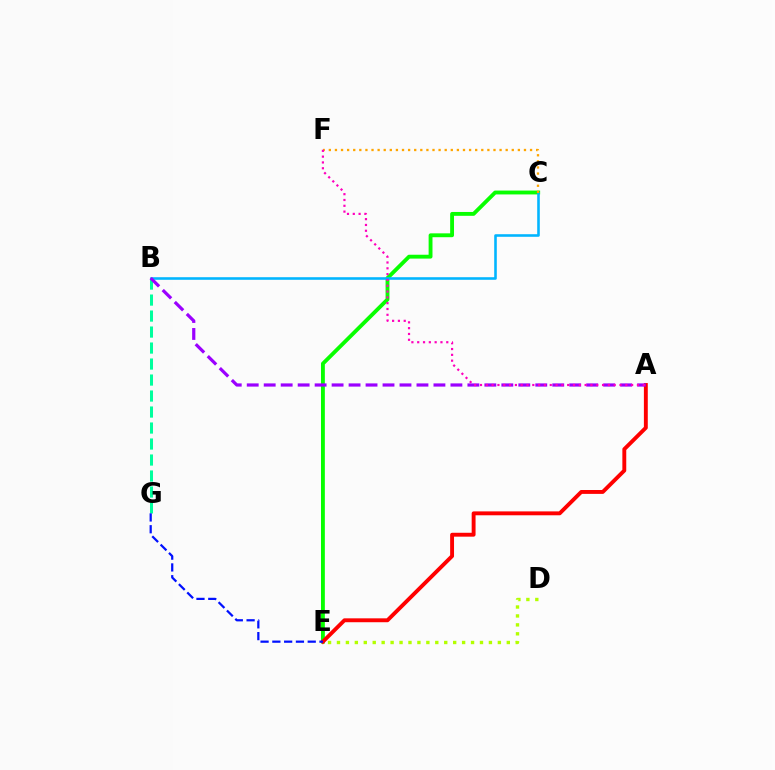{('C', 'E'): [{'color': '#08ff00', 'line_style': 'solid', 'thickness': 2.78}], ('B', 'C'): [{'color': '#00b5ff', 'line_style': 'solid', 'thickness': 1.86}], ('D', 'E'): [{'color': '#b3ff00', 'line_style': 'dotted', 'thickness': 2.43}], ('C', 'F'): [{'color': '#ffa500', 'line_style': 'dotted', 'thickness': 1.66}], ('B', 'G'): [{'color': '#00ff9d', 'line_style': 'dashed', 'thickness': 2.17}], ('A', 'E'): [{'color': '#ff0000', 'line_style': 'solid', 'thickness': 2.8}], ('E', 'G'): [{'color': '#0010ff', 'line_style': 'dashed', 'thickness': 1.6}], ('A', 'B'): [{'color': '#9b00ff', 'line_style': 'dashed', 'thickness': 2.31}], ('A', 'F'): [{'color': '#ff00bd', 'line_style': 'dotted', 'thickness': 1.58}]}